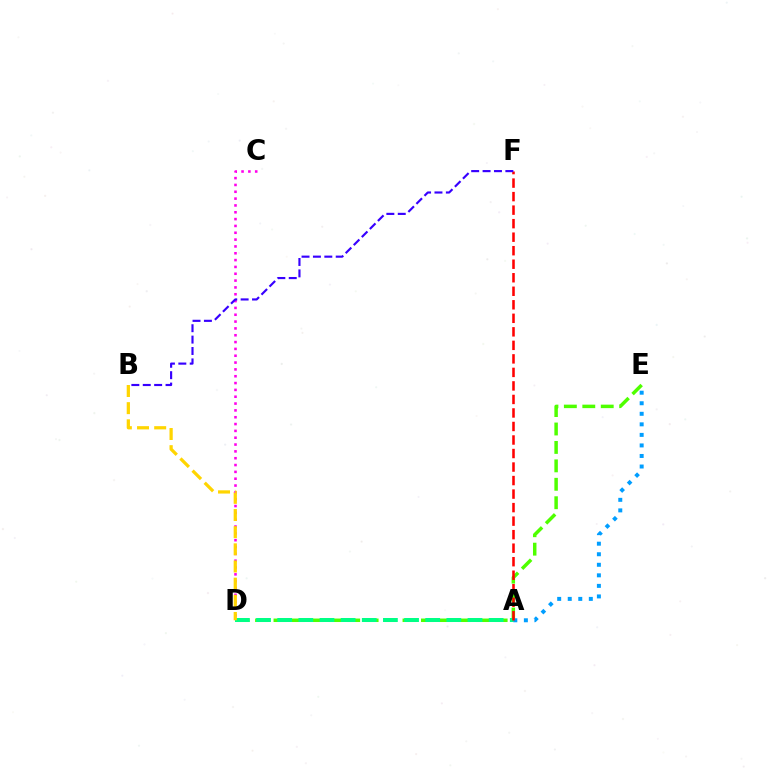{('D', 'E'): [{'color': '#4fff00', 'line_style': 'dashed', 'thickness': 2.5}], ('C', 'D'): [{'color': '#ff00ed', 'line_style': 'dotted', 'thickness': 1.86}], ('A', 'D'): [{'color': '#00ff86', 'line_style': 'dashed', 'thickness': 2.87}], ('B', 'D'): [{'color': '#ffd500', 'line_style': 'dashed', 'thickness': 2.33}], ('A', 'E'): [{'color': '#009eff', 'line_style': 'dotted', 'thickness': 2.86}], ('A', 'F'): [{'color': '#ff0000', 'line_style': 'dashed', 'thickness': 1.84}], ('B', 'F'): [{'color': '#3700ff', 'line_style': 'dashed', 'thickness': 1.55}]}